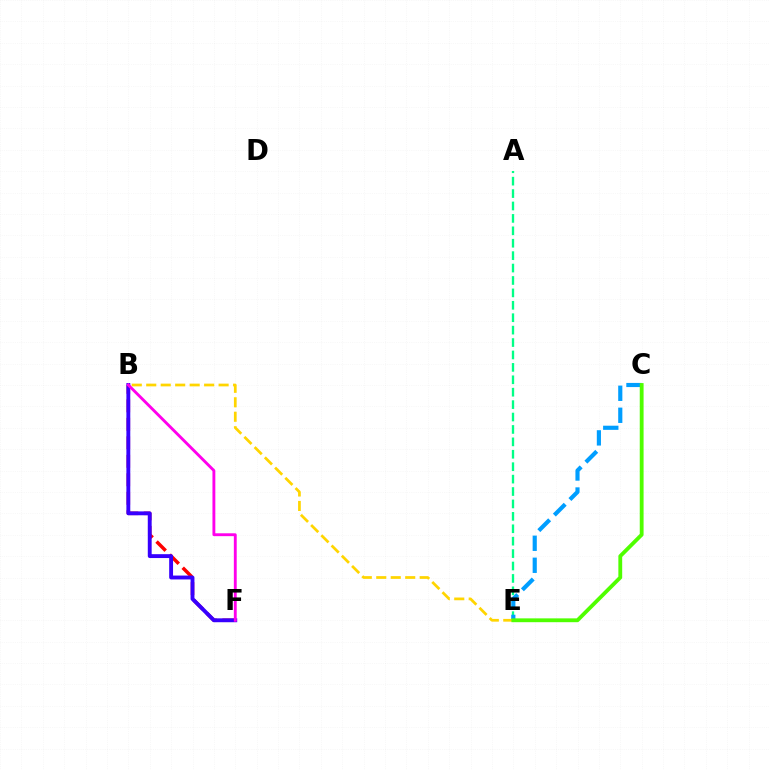{('A', 'E'): [{'color': '#00ff86', 'line_style': 'dashed', 'thickness': 1.69}], ('B', 'F'): [{'color': '#ff0000', 'line_style': 'dashed', 'thickness': 2.51}, {'color': '#3700ff', 'line_style': 'solid', 'thickness': 2.79}, {'color': '#ff00ed', 'line_style': 'solid', 'thickness': 2.07}], ('C', 'E'): [{'color': '#009eff', 'line_style': 'dashed', 'thickness': 2.99}, {'color': '#4fff00', 'line_style': 'solid', 'thickness': 2.76}], ('B', 'E'): [{'color': '#ffd500', 'line_style': 'dashed', 'thickness': 1.97}]}